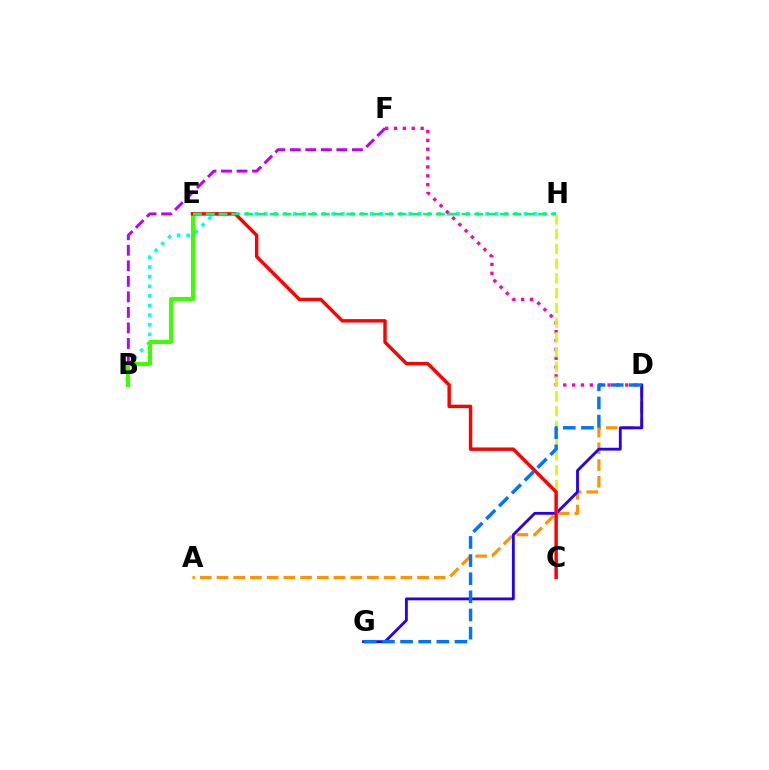{('A', 'D'): [{'color': '#ff9400', 'line_style': 'dashed', 'thickness': 2.27}], ('B', 'H'): [{'color': '#00fff6', 'line_style': 'dotted', 'thickness': 2.61}], ('B', 'F'): [{'color': '#b900ff', 'line_style': 'dashed', 'thickness': 2.11}], ('D', 'G'): [{'color': '#2500ff', 'line_style': 'solid', 'thickness': 2.05}, {'color': '#0074ff', 'line_style': 'dashed', 'thickness': 2.46}], ('D', 'F'): [{'color': '#ff00ac', 'line_style': 'dotted', 'thickness': 2.41}], ('C', 'H'): [{'color': '#d1ff00', 'line_style': 'dashed', 'thickness': 2.0}], ('B', 'E'): [{'color': '#3dff00', 'line_style': 'solid', 'thickness': 2.9}], ('C', 'E'): [{'color': '#ff0000', 'line_style': 'solid', 'thickness': 2.47}], ('E', 'H'): [{'color': '#00ff5c', 'line_style': 'dashed', 'thickness': 1.74}]}